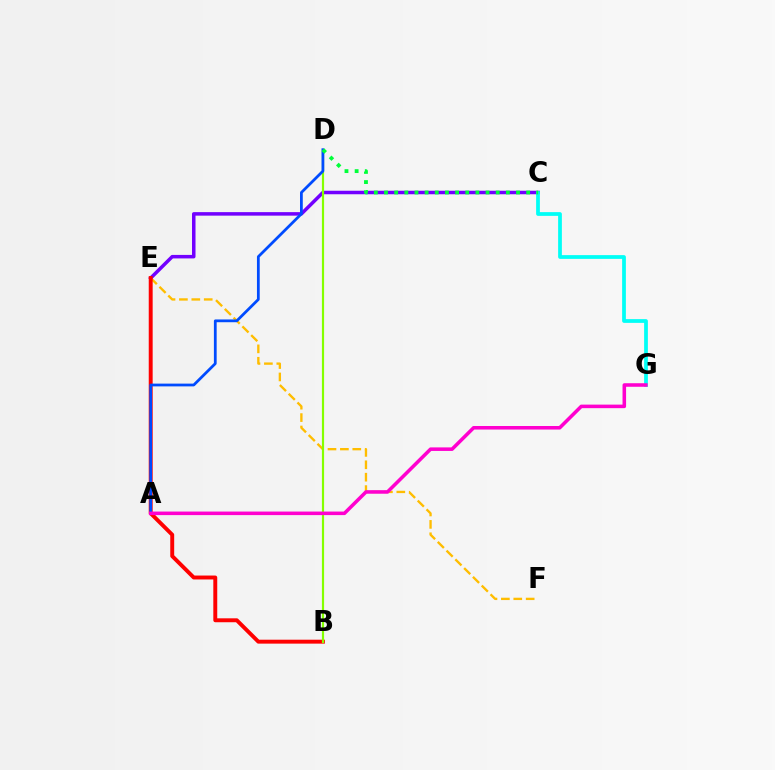{('E', 'F'): [{'color': '#ffbd00', 'line_style': 'dashed', 'thickness': 1.68}], ('C', 'E'): [{'color': '#7200ff', 'line_style': 'solid', 'thickness': 2.53}], ('B', 'E'): [{'color': '#ff0000', 'line_style': 'solid', 'thickness': 2.82}], ('B', 'D'): [{'color': '#84ff00', 'line_style': 'solid', 'thickness': 1.57}], ('C', 'G'): [{'color': '#00fff6', 'line_style': 'solid', 'thickness': 2.7}], ('A', 'D'): [{'color': '#004bff', 'line_style': 'solid', 'thickness': 1.99}], ('C', 'D'): [{'color': '#00ff39', 'line_style': 'dotted', 'thickness': 2.76}], ('A', 'G'): [{'color': '#ff00cf', 'line_style': 'solid', 'thickness': 2.55}]}